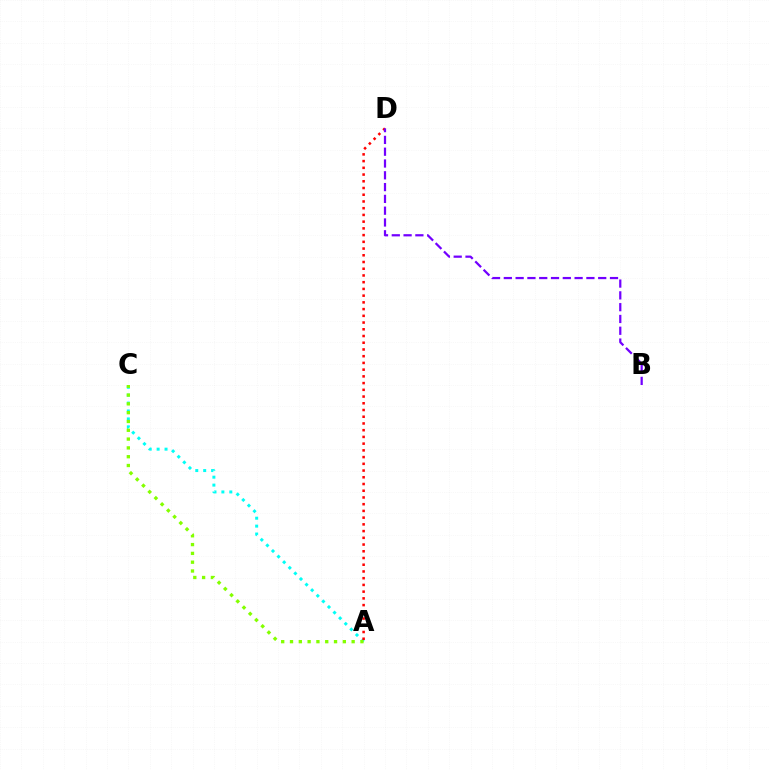{('A', 'C'): [{'color': '#00fff6', 'line_style': 'dotted', 'thickness': 2.15}, {'color': '#84ff00', 'line_style': 'dotted', 'thickness': 2.39}], ('A', 'D'): [{'color': '#ff0000', 'line_style': 'dotted', 'thickness': 1.83}], ('B', 'D'): [{'color': '#7200ff', 'line_style': 'dashed', 'thickness': 1.6}]}